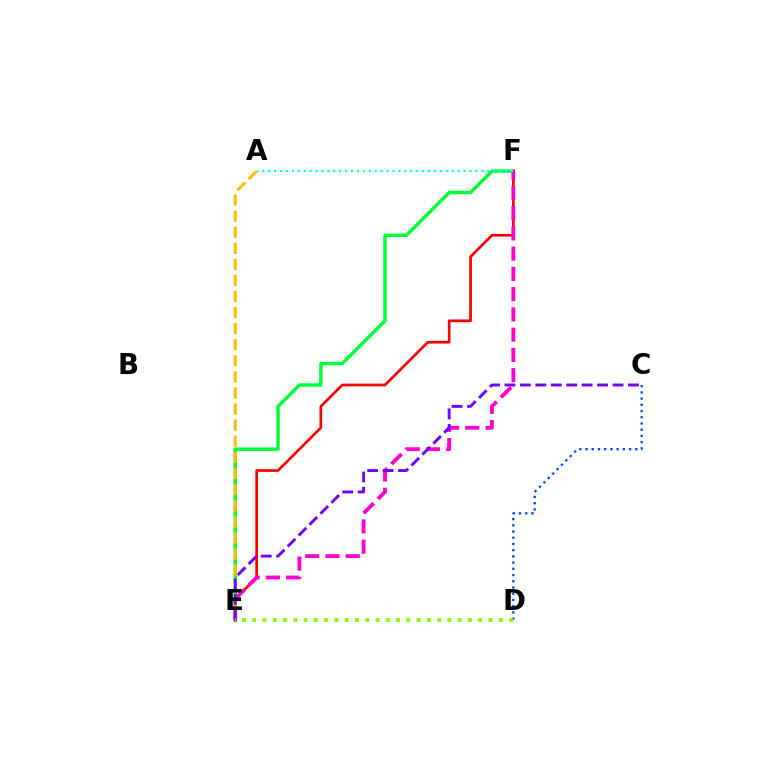{('E', 'F'): [{'color': '#00ff39', 'line_style': 'solid', 'thickness': 2.47}, {'color': '#ff0000', 'line_style': 'solid', 'thickness': 1.94}, {'color': '#ff00cf', 'line_style': 'dashed', 'thickness': 2.75}], ('C', 'D'): [{'color': '#004bff', 'line_style': 'dotted', 'thickness': 1.69}], ('A', 'E'): [{'color': '#ffbd00', 'line_style': 'dashed', 'thickness': 2.18}], ('C', 'E'): [{'color': '#7200ff', 'line_style': 'dashed', 'thickness': 2.1}], ('A', 'F'): [{'color': '#00fff6', 'line_style': 'dotted', 'thickness': 1.61}], ('D', 'E'): [{'color': '#84ff00', 'line_style': 'dotted', 'thickness': 2.79}]}